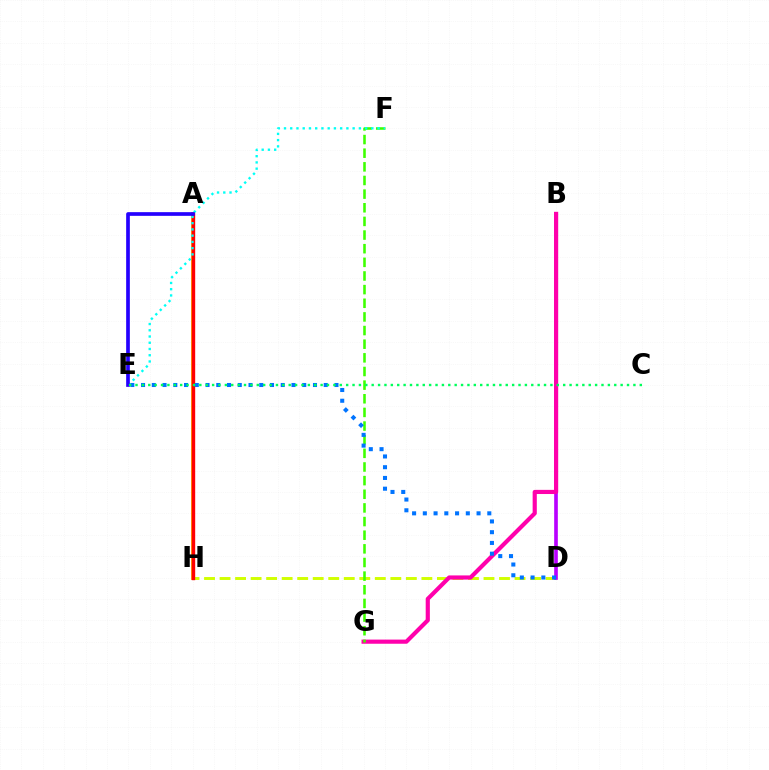{('D', 'H'): [{'color': '#d1ff00', 'line_style': 'dashed', 'thickness': 2.11}], ('B', 'D'): [{'color': '#b900ff', 'line_style': 'solid', 'thickness': 2.63}], ('B', 'G'): [{'color': '#ff00ac', 'line_style': 'solid', 'thickness': 2.99}], ('A', 'H'): [{'color': '#ff9400', 'line_style': 'solid', 'thickness': 2.77}, {'color': '#ff0000', 'line_style': 'solid', 'thickness': 2.43}], ('F', 'G'): [{'color': '#3dff00', 'line_style': 'dashed', 'thickness': 1.85}], ('E', 'F'): [{'color': '#00fff6', 'line_style': 'dotted', 'thickness': 1.7}], ('A', 'E'): [{'color': '#2500ff', 'line_style': 'solid', 'thickness': 2.66}], ('D', 'E'): [{'color': '#0074ff', 'line_style': 'dotted', 'thickness': 2.92}], ('C', 'E'): [{'color': '#00ff5c', 'line_style': 'dotted', 'thickness': 1.73}]}